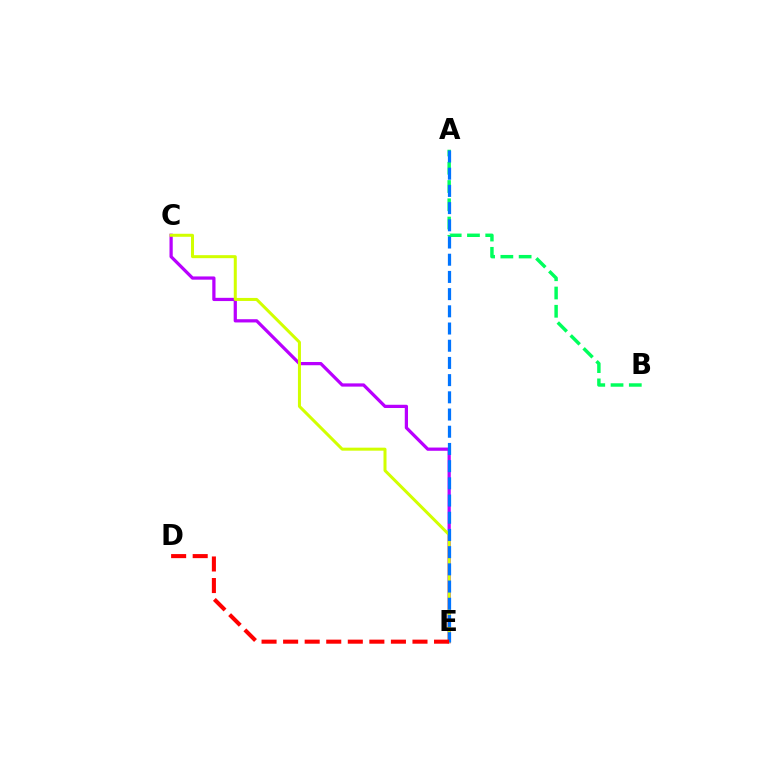{('C', 'E'): [{'color': '#b900ff', 'line_style': 'solid', 'thickness': 2.33}, {'color': '#d1ff00', 'line_style': 'solid', 'thickness': 2.17}], ('A', 'B'): [{'color': '#00ff5c', 'line_style': 'dashed', 'thickness': 2.48}], ('A', 'E'): [{'color': '#0074ff', 'line_style': 'dashed', 'thickness': 2.34}], ('D', 'E'): [{'color': '#ff0000', 'line_style': 'dashed', 'thickness': 2.93}]}